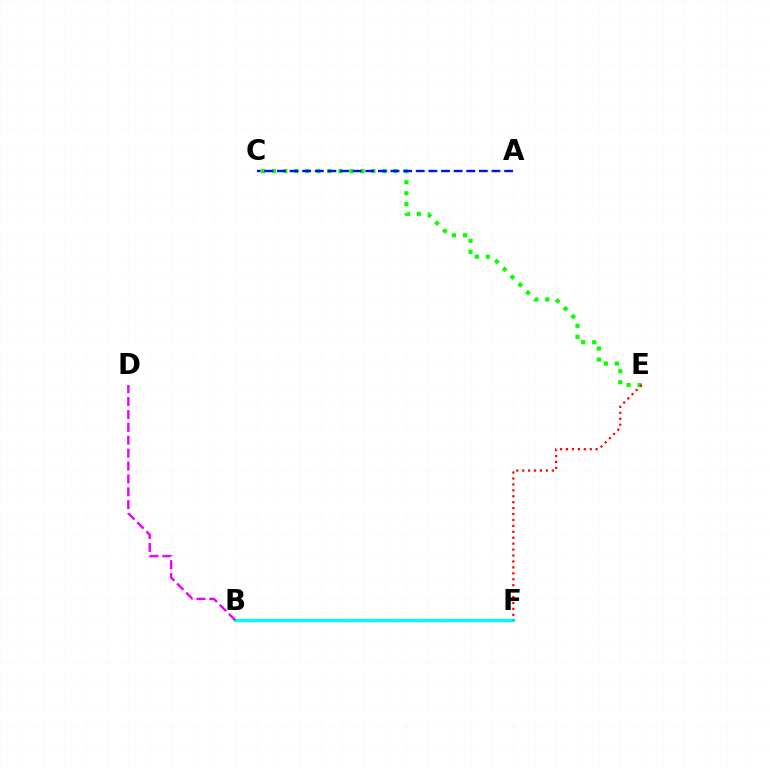{('C', 'E'): [{'color': '#08ff00', 'line_style': 'dotted', 'thickness': 3.0}], ('B', 'F'): [{'color': '#fcf500', 'line_style': 'dashed', 'thickness': 1.65}, {'color': '#00fff6', 'line_style': 'solid', 'thickness': 2.4}], ('B', 'D'): [{'color': '#ee00ff', 'line_style': 'dashed', 'thickness': 1.75}], ('E', 'F'): [{'color': '#ff0000', 'line_style': 'dotted', 'thickness': 1.61}], ('A', 'C'): [{'color': '#0010ff', 'line_style': 'dashed', 'thickness': 1.71}]}